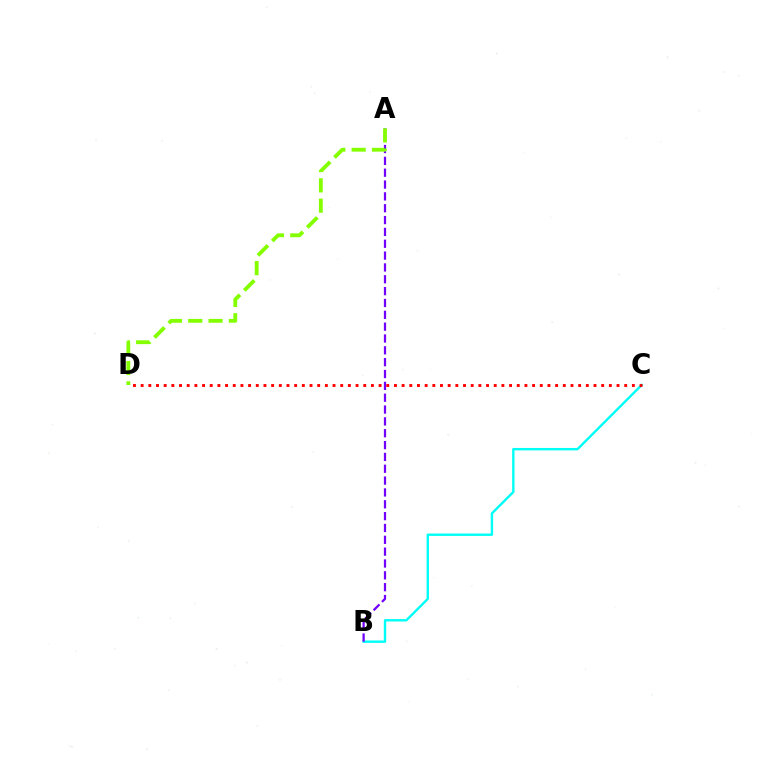{('B', 'C'): [{'color': '#00fff6', 'line_style': 'solid', 'thickness': 1.72}], ('A', 'B'): [{'color': '#7200ff', 'line_style': 'dashed', 'thickness': 1.61}], ('C', 'D'): [{'color': '#ff0000', 'line_style': 'dotted', 'thickness': 2.09}], ('A', 'D'): [{'color': '#84ff00', 'line_style': 'dashed', 'thickness': 2.76}]}